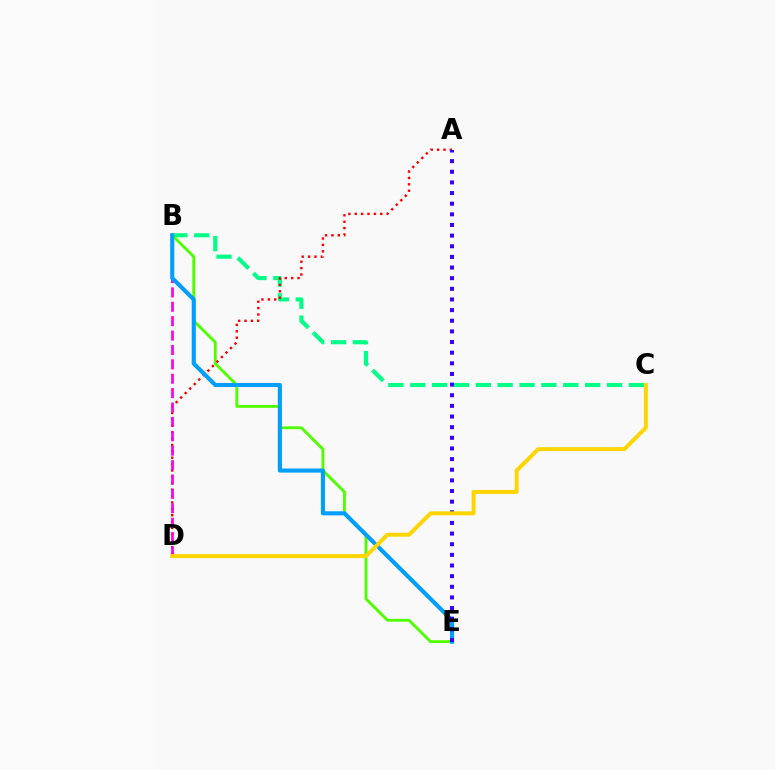{('B', 'C'): [{'color': '#00ff86', 'line_style': 'dashed', 'thickness': 2.97}], ('B', 'E'): [{'color': '#4fff00', 'line_style': 'solid', 'thickness': 2.06}, {'color': '#009eff', 'line_style': 'solid', 'thickness': 2.96}], ('A', 'D'): [{'color': '#ff0000', 'line_style': 'dotted', 'thickness': 1.74}], ('B', 'D'): [{'color': '#ff00ed', 'line_style': 'dashed', 'thickness': 1.96}], ('A', 'E'): [{'color': '#3700ff', 'line_style': 'dotted', 'thickness': 2.89}], ('C', 'D'): [{'color': '#ffd500', 'line_style': 'solid', 'thickness': 2.85}]}